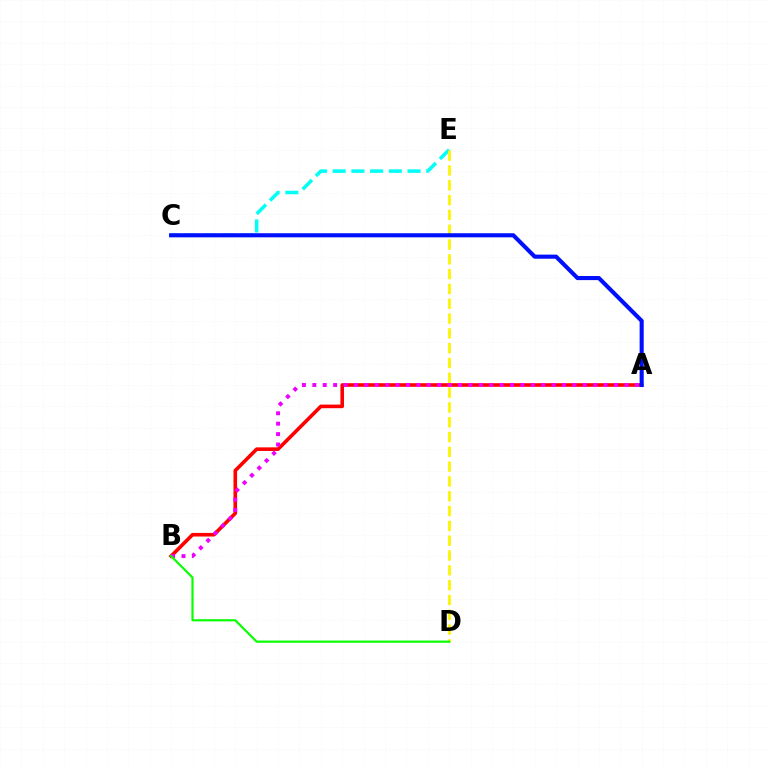{('C', 'E'): [{'color': '#00fff6', 'line_style': 'dashed', 'thickness': 2.54}], ('A', 'B'): [{'color': '#ff0000', 'line_style': 'solid', 'thickness': 2.59}, {'color': '#ee00ff', 'line_style': 'dotted', 'thickness': 2.83}], ('D', 'E'): [{'color': '#fcf500', 'line_style': 'dashed', 'thickness': 2.01}], ('A', 'C'): [{'color': '#0010ff', 'line_style': 'solid', 'thickness': 2.95}], ('B', 'D'): [{'color': '#08ff00', 'line_style': 'solid', 'thickness': 1.58}]}